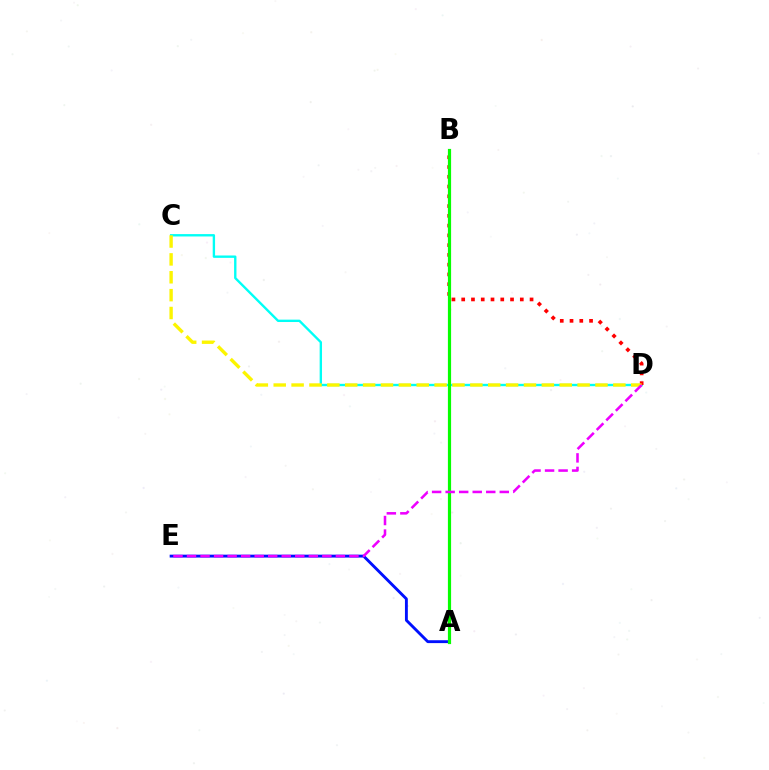{('C', 'D'): [{'color': '#00fff6', 'line_style': 'solid', 'thickness': 1.7}, {'color': '#fcf500', 'line_style': 'dashed', 'thickness': 2.43}], ('A', 'E'): [{'color': '#0010ff', 'line_style': 'solid', 'thickness': 2.07}], ('B', 'D'): [{'color': '#ff0000', 'line_style': 'dotted', 'thickness': 2.65}], ('A', 'B'): [{'color': '#08ff00', 'line_style': 'solid', 'thickness': 2.3}], ('D', 'E'): [{'color': '#ee00ff', 'line_style': 'dashed', 'thickness': 1.84}]}